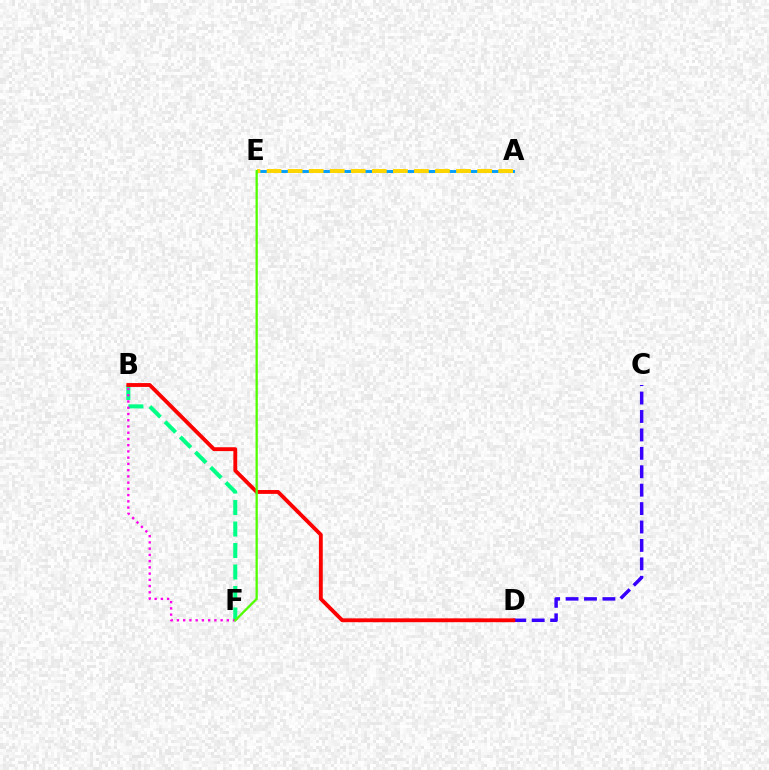{('C', 'D'): [{'color': '#3700ff', 'line_style': 'dashed', 'thickness': 2.5}], ('B', 'F'): [{'color': '#00ff86', 'line_style': 'dashed', 'thickness': 2.92}, {'color': '#ff00ed', 'line_style': 'dotted', 'thickness': 1.7}], ('B', 'D'): [{'color': '#ff0000', 'line_style': 'solid', 'thickness': 2.78}], ('A', 'E'): [{'color': '#009eff', 'line_style': 'solid', 'thickness': 2.11}, {'color': '#ffd500', 'line_style': 'dashed', 'thickness': 2.86}], ('E', 'F'): [{'color': '#4fff00', 'line_style': 'solid', 'thickness': 1.65}]}